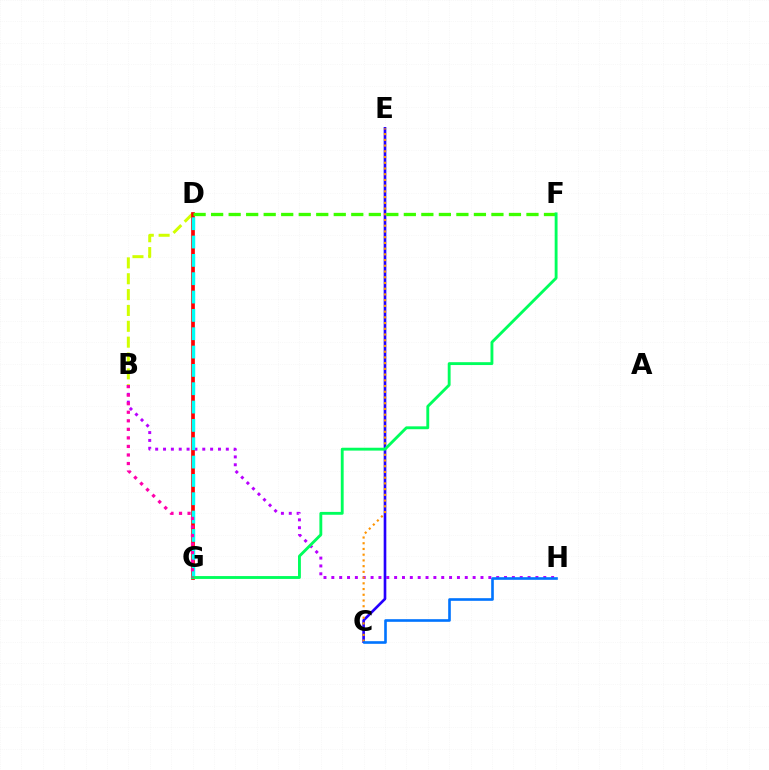{('B', 'H'): [{'color': '#b900ff', 'line_style': 'dotted', 'thickness': 2.13}], ('B', 'D'): [{'color': '#d1ff00', 'line_style': 'dashed', 'thickness': 2.15}], ('C', 'E'): [{'color': '#2500ff', 'line_style': 'solid', 'thickness': 1.9}, {'color': '#ff9400', 'line_style': 'dotted', 'thickness': 1.56}], ('D', 'G'): [{'color': '#ff0000', 'line_style': 'solid', 'thickness': 2.67}, {'color': '#00fff6', 'line_style': 'dashed', 'thickness': 2.49}], ('D', 'F'): [{'color': '#3dff00', 'line_style': 'dashed', 'thickness': 2.38}], ('F', 'G'): [{'color': '#00ff5c', 'line_style': 'solid', 'thickness': 2.06}], ('C', 'H'): [{'color': '#0074ff', 'line_style': 'solid', 'thickness': 1.89}], ('B', 'G'): [{'color': '#ff00ac', 'line_style': 'dotted', 'thickness': 2.32}]}